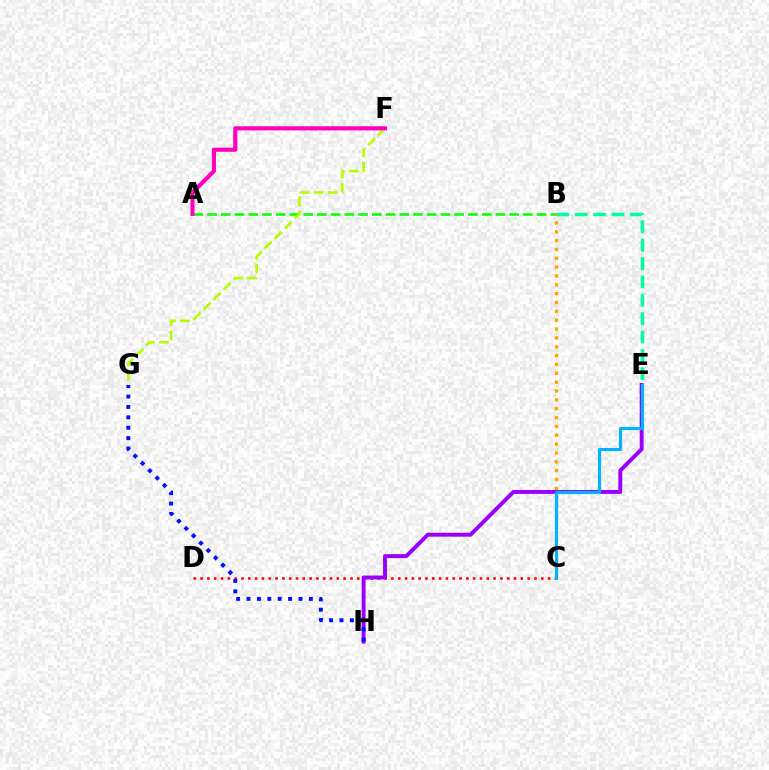{('A', 'B'): [{'color': '#08ff00', 'line_style': 'dashed', 'thickness': 1.87}], ('F', 'G'): [{'color': '#b3ff00', 'line_style': 'dashed', 'thickness': 1.92}], ('C', 'D'): [{'color': '#ff0000', 'line_style': 'dotted', 'thickness': 1.85}], ('A', 'F'): [{'color': '#ff00bd', 'line_style': 'solid', 'thickness': 2.98}], ('E', 'H'): [{'color': '#9b00ff', 'line_style': 'solid', 'thickness': 2.83}], ('G', 'H'): [{'color': '#0010ff', 'line_style': 'dotted', 'thickness': 2.82}], ('B', 'E'): [{'color': '#00ff9d', 'line_style': 'dashed', 'thickness': 2.5}], ('B', 'C'): [{'color': '#ffa500', 'line_style': 'dotted', 'thickness': 2.4}], ('C', 'E'): [{'color': '#00b5ff', 'line_style': 'solid', 'thickness': 2.24}]}